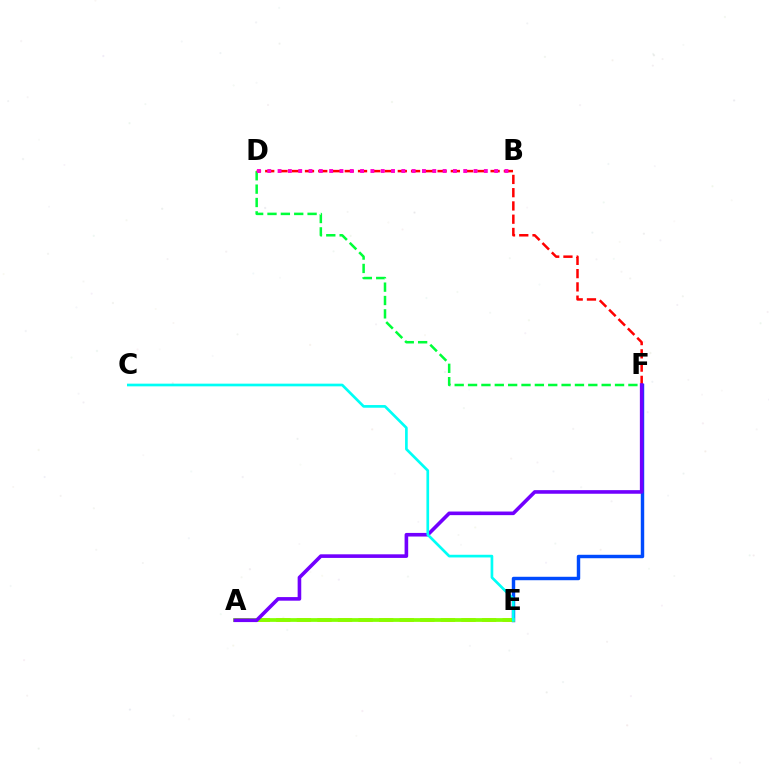{('D', 'F'): [{'color': '#00ff39', 'line_style': 'dashed', 'thickness': 1.82}, {'color': '#ff0000', 'line_style': 'dashed', 'thickness': 1.8}], ('A', 'E'): [{'color': '#ffbd00', 'line_style': 'dashed', 'thickness': 2.79}, {'color': '#84ff00', 'line_style': 'solid', 'thickness': 2.7}], ('E', 'F'): [{'color': '#004bff', 'line_style': 'solid', 'thickness': 2.48}], ('A', 'F'): [{'color': '#7200ff', 'line_style': 'solid', 'thickness': 2.6}], ('B', 'D'): [{'color': '#ff00cf', 'line_style': 'dotted', 'thickness': 2.8}], ('C', 'E'): [{'color': '#00fff6', 'line_style': 'solid', 'thickness': 1.93}]}